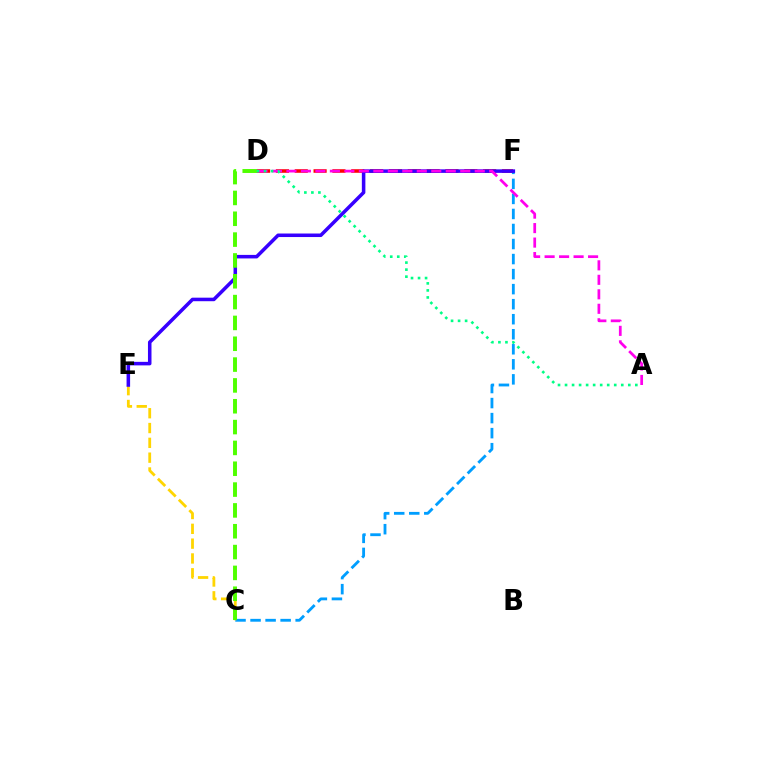{('C', 'F'): [{'color': '#009eff', 'line_style': 'dashed', 'thickness': 2.04}], ('C', 'E'): [{'color': '#ffd500', 'line_style': 'dashed', 'thickness': 2.01}], ('D', 'F'): [{'color': '#ff0000', 'line_style': 'dashed', 'thickness': 2.56}], ('E', 'F'): [{'color': '#3700ff', 'line_style': 'solid', 'thickness': 2.54}], ('A', 'D'): [{'color': '#ff00ed', 'line_style': 'dashed', 'thickness': 1.97}, {'color': '#00ff86', 'line_style': 'dotted', 'thickness': 1.91}], ('C', 'D'): [{'color': '#4fff00', 'line_style': 'dashed', 'thickness': 2.83}]}